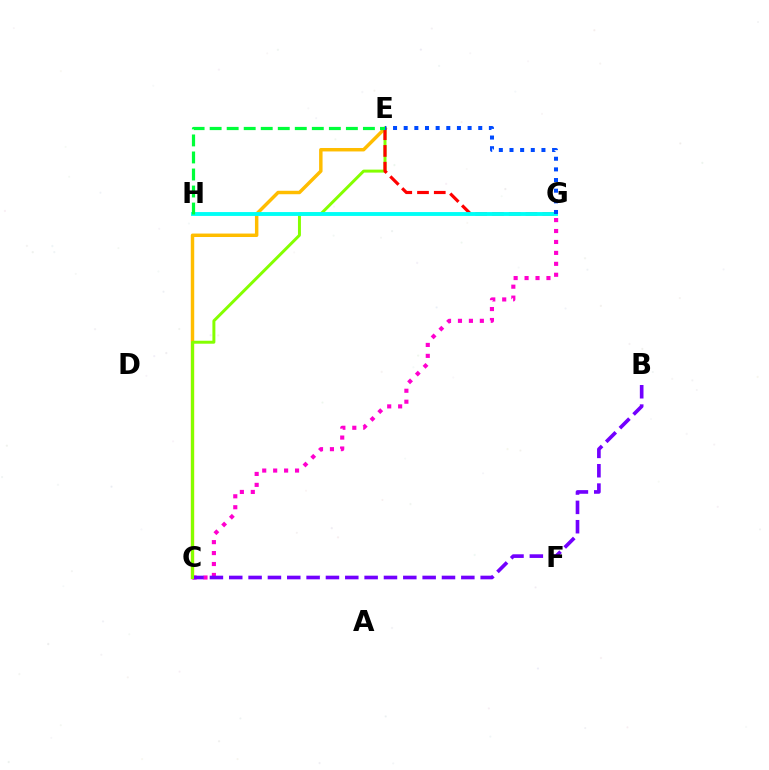{('C', 'E'): [{'color': '#ffbd00', 'line_style': 'solid', 'thickness': 2.49}, {'color': '#84ff00', 'line_style': 'solid', 'thickness': 2.14}], ('C', 'G'): [{'color': '#ff00cf', 'line_style': 'dotted', 'thickness': 2.97}], ('B', 'C'): [{'color': '#7200ff', 'line_style': 'dashed', 'thickness': 2.63}], ('E', 'G'): [{'color': '#ff0000', 'line_style': 'dashed', 'thickness': 2.28}, {'color': '#004bff', 'line_style': 'dotted', 'thickness': 2.89}], ('G', 'H'): [{'color': '#00fff6', 'line_style': 'solid', 'thickness': 2.78}], ('E', 'H'): [{'color': '#00ff39', 'line_style': 'dashed', 'thickness': 2.31}]}